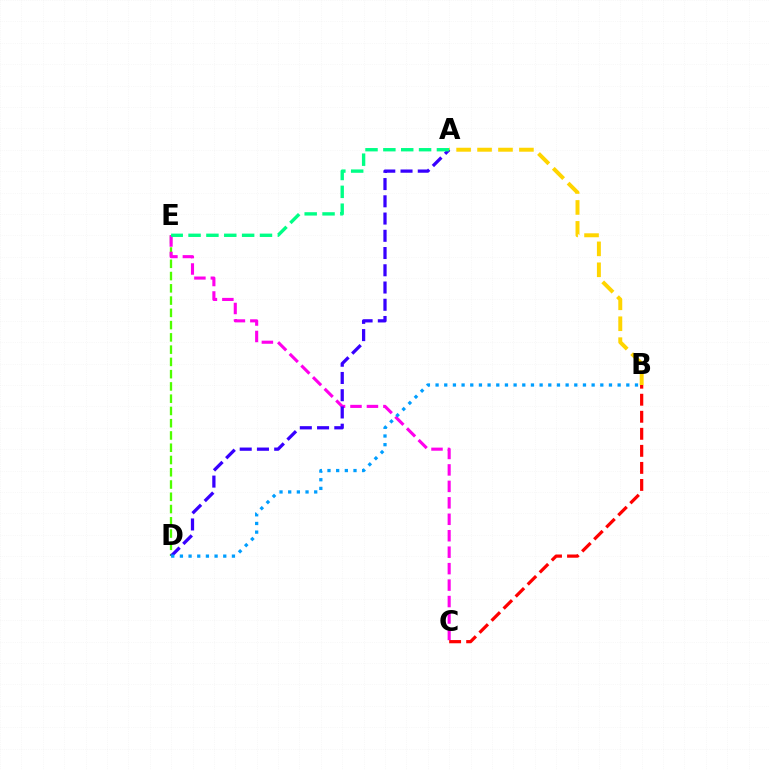{('D', 'E'): [{'color': '#4fff00', 'line_style': 'dashed', 'thickness': 1.67}], ('A', 'B'): [{'color': '#ffd500', 'line_style': 'dashed', 'thickness': 2.84}], ('C', 'E'): [{'color': '#ff00ed', 'line_style': 'dashed', 'thickness': 2.24}], ('A', 'D'): [{'color': '#3700ff', 'line_style': 'dashed', 'thickness': 2.34}], ('A', 'E'): [{'color': '#00ff86', 'line_style': 'dashed', 'thickness': 2.43}], ('B', 'D'): [{'color': '#009eff', 'line_style': 'dotted', 'thickness': 2.36}], ('B', 'C'): [{'color': '#ff0000', 'line_style': 'dashed', 'thickness': 2.31}]}